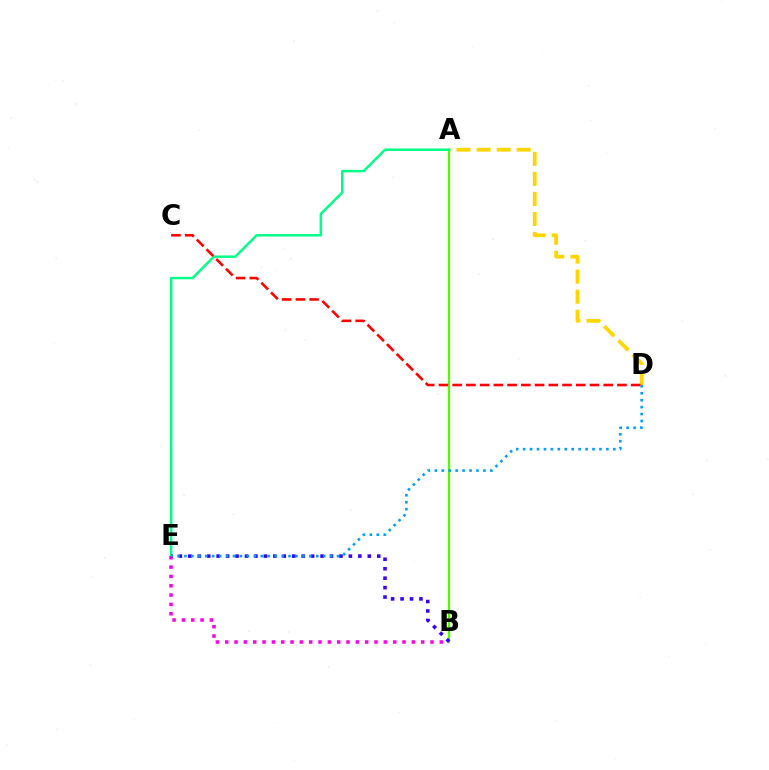{('A', 'D'): [{'color': '#ffd500', 'line_style': 'dashed', 'thickness': 2.73}], ('A', 'B'): [{'color': '#4fff00', 'line_style': 'solid', 'thickness': 1.6}], ('A', 'E'): [{'color': '#00ff86', 'line_style': 'solid', 'thickness': 1.77}], ('B', 'E'): [{'color': '#ff00ed', 'line_style': 'dotted', 'thickness': 2.53}, {'color': '#3700ff', 'line_style': 'dotted', 'thickness': 2.57}], ('D', 'E'): [{'color': '#009eff', 'line_style': 'dotted', 'thickness': 1.89}], ('C', 'D'): [{'color': '#ff0000', 'line_style': 'dashed', 'thickness': 1.87}]}